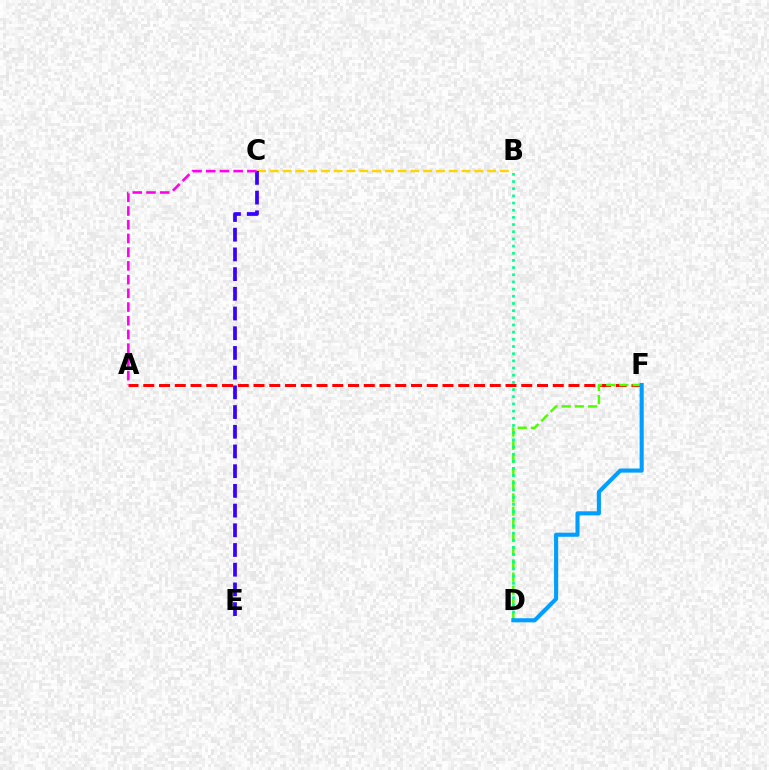{('A', 'F'): [{'color': '#ff0000', 'line_style': 'dashed', 'thickness': 2.14}], ('B', 'C'): [{'color': '#ffd500', 'line_style': 'dashed', 'thickness': 1.74}], ('C', 'E'): [{'color': '#3700ff', 'line_style': 'dashed', 'thickness': 2.68}], ('D', 'F'): [{'color': '#4fff00', 'line_style': 'dashed', 'thickness': 1.79}, {'color': '#009eff', 'line_style': 'solid', 'thickness': 2.94}], ('B', 'D'): [{'color': '#00ff86', 'line_style': 'dotted', 'thickness': 1.95}], ('A', 'C'): [{'color': '#ff00ed', 'line_style': 'dashed', 'thickness': 1.86}]}